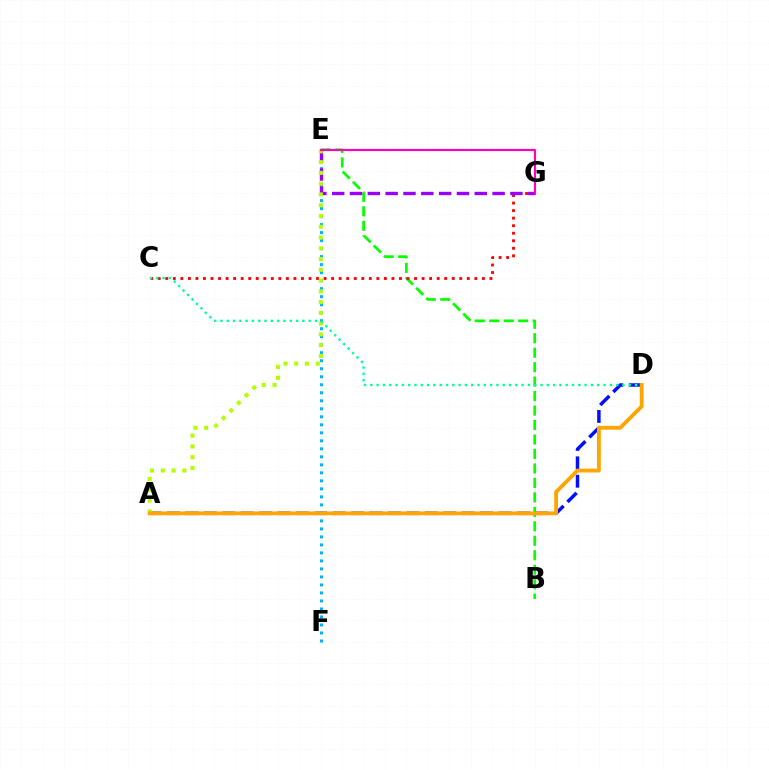{('B', 'E'): [{'color': '#08ff00', 'line_style': 'dashed', 'thickness': 1.97}], ('A', 'D'): [{'color': '#0010ff', 'line_style': 'dashed', 'thickness': 2.5}, {'color': '#ffa500', 'line_style': 'solid', 'thickness': 2.76}], ('C', 'G'): [{'color': '#ff0000', 'line_style': 'dotted', 'thickness': 2.05}], ('E', 'F'): [{'color': '#00b5ff', 'line_style': 'dotted', 'thickness': 2.18}], ('E', 'G'): [{'color': '#9b00ff', 'line_style': 'dashed', 'thickness': 2.42}, {'color': '#ff00bd', 'line_style': 'solid', 'thickness': 1.54}], ('A', 'E'): [{'color': '#b3ff00', 'line_style': 'dotted', 'thickness': 2.93}], ('C', 'D'): [{'color': '#00ff9d', 'line_style': 'dotted', 'thickness': 1.71}]}